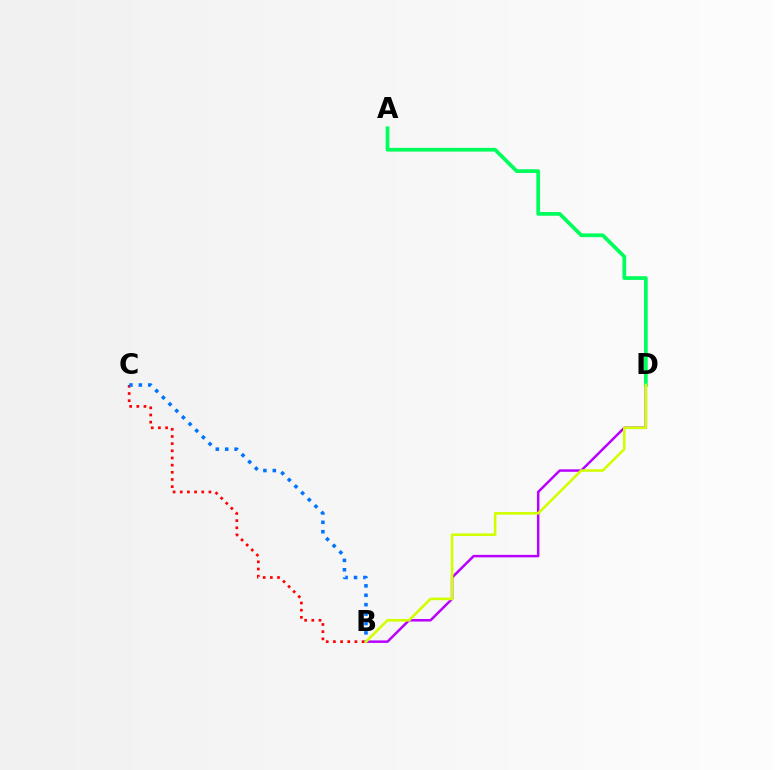{('B', 'D'): [{'color': '#b900ff', 'line_style': 'solid', 'thickness': 1.79}, {'color': '#d1ff00', 'line_style': 'solid', 'thickness': 1.87}], ('B', 'C'): [{'color': '#ff0000', 'line_style': 'dotted', 'thickness': 1.95}, {'color': '#0074ff', 'line_style': 'dotted', 'thickness': 2.55}], ('A', 'D'): [{'color': '#00ff5c', 'line_style': 'solid', 'thickness': 2.69}]}